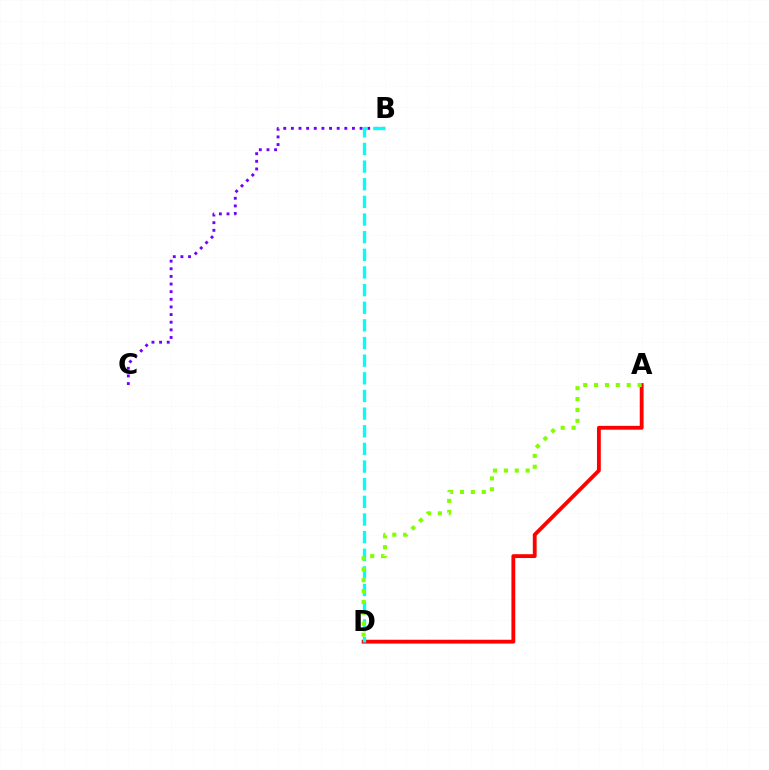{('A', 'D'): [{'color': '#ff0000', 'line_style': 'solid', 'thickness': 2.76}, {'color': '#84ff00', 'line_style': 'dotted', 'thickness': 2.96}], ('B', 'C'): [{'color': '#7200ff', 'line_style': 'dotted', 'thickness': 2.07}], ('B', 'D'): [{'color': '#00fff6', 'line_style': 'dashed', 'thickness': 2.4}]}